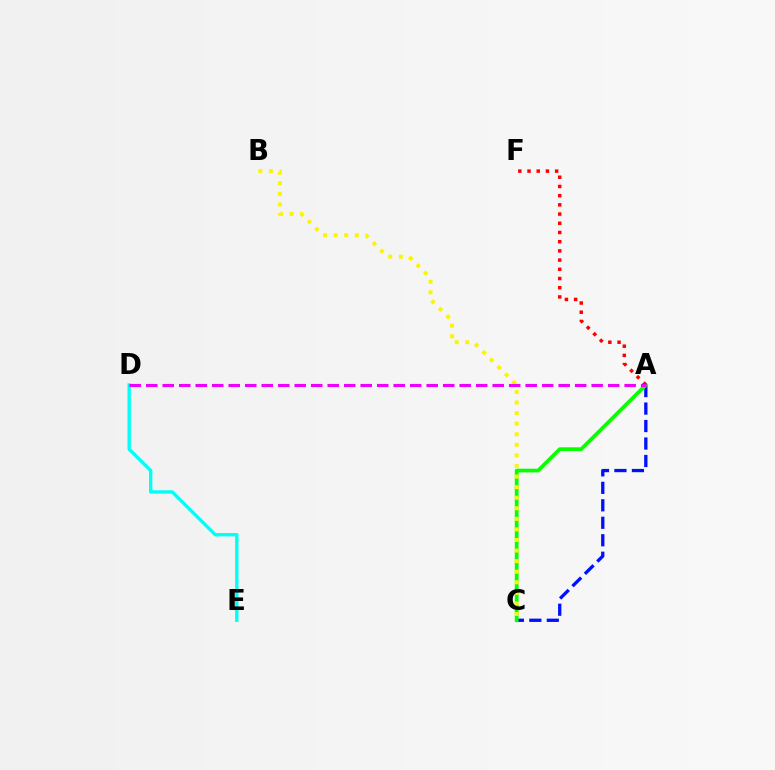{('A', 'C'): [{'color': '#0010ff', 'line_style': 'dashed', 'thickness': 2.37}, {'color': '#08ff00', 'line_style': 'solid', 'thickness': 2.69}], ('B', 'C'): [{'color': '#fcf500', 'line_style': 'dotted', 'thickness': 2.87}], ('D', 'E'): [{'color': '#00fff6', 'line_style': 'solid', 'thickness': 2.42}], ('A', 'F'): [{'color': '#ff0000', 'line_style': 'dotted', 'thickness': 2.5}], ('A', 'D'): [{'color': '#ee00ff', 'line_style': 'dashed', 'thickness': 2.24}]}